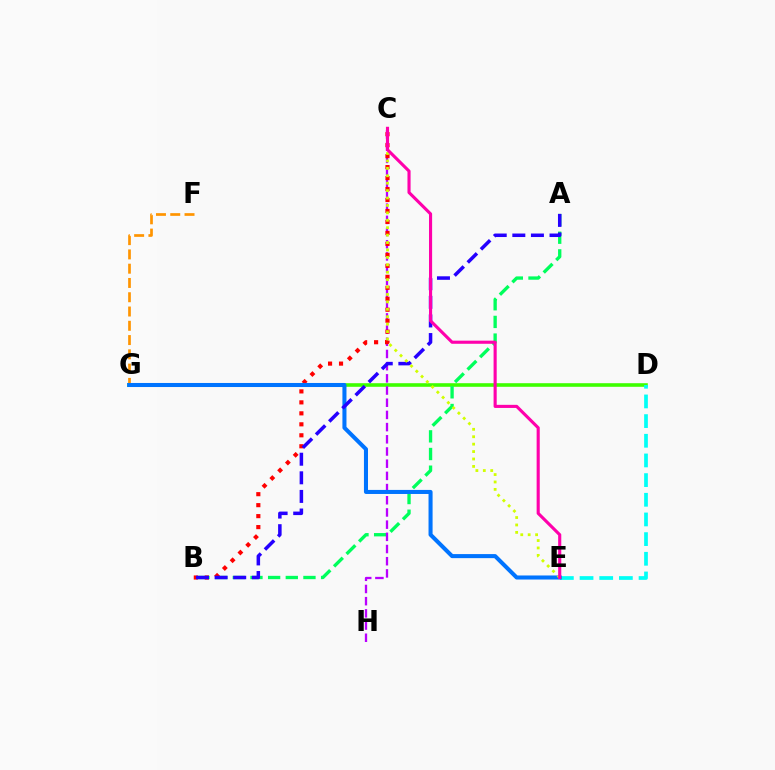{('D', 'G'): [{'color': '#3dff00', 'line_style': 'solid', 'thickness': 2.59}], ('A', 'B'): [{'color': '#00ff5c', 'line_style': 'dashed', 'thickness': 2.4}, {'color': '#2500ff', 'line_style': 'dashed', 'thickness': 2.53}], ('C', 'H'): [{'color': '#b900ff', 'line_style': 'dashed', 'thickness': 1.66}], ('B', 'C'): [{'color': '#ff0000', 'line_style': 'dotted', 'thickness': 2.98}], ('D', 'E'): [{'color': '#00fff6', 'line_style': 'dashed', 'thickness': 2.67}], ('F', 'G'): [{'color': '#ff9400', 'line_style': 'dashed', 'thickness': 1.94}], ('E', 'G'): [{'color': '#0074ff', 'line_style': 'solid', 'thickness': 2.92}], ('C', 'E'): [{'color': '#d1ff00', 'line_style': 'dotted', 'thickness': 2.02}, {'color': '#ff00ac', 'line_style': 'solid', 'thickness': 2.24}]}